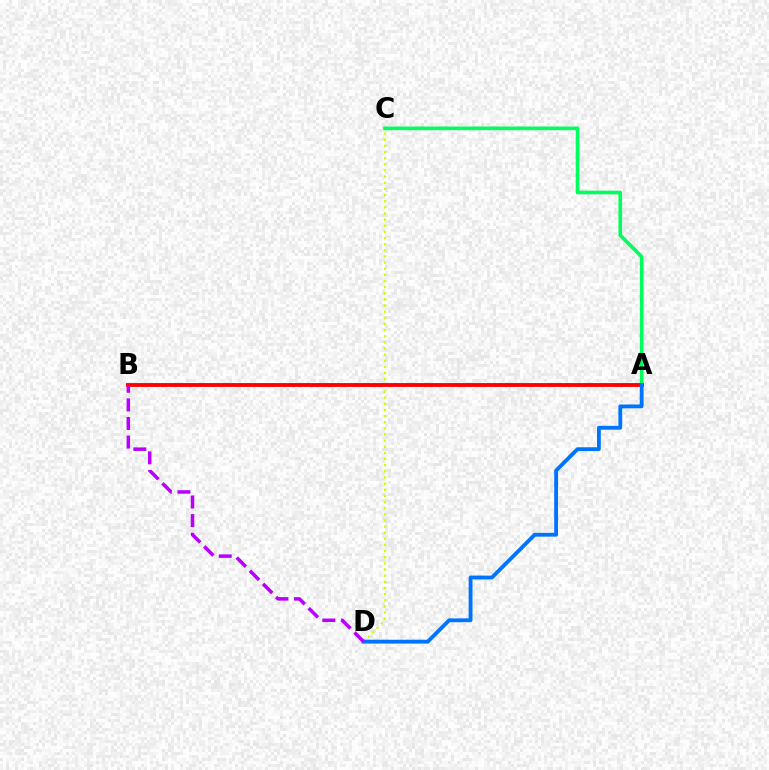{('C', 'D'): [{'color': '#d1ff00', 'line_style': 'dotted', 'thickness': 1.67}], ('A', 'C'): [{'color': '#00ff5c', 'line_style': 'solid', 'thickness': 2.62}], ('A', 'B'): [{'color': '#ff0000', 'line_style': 'solid', 'thickness': 2.78}], ('A', 'D'): [{'color': '#0074ff', 'line_style': 'solid', 'thickness': 2.76}], ('B', 'D'): [{'color': '#b900ff', 'line_style': 'dashed', 'thickness': 2.53}]}